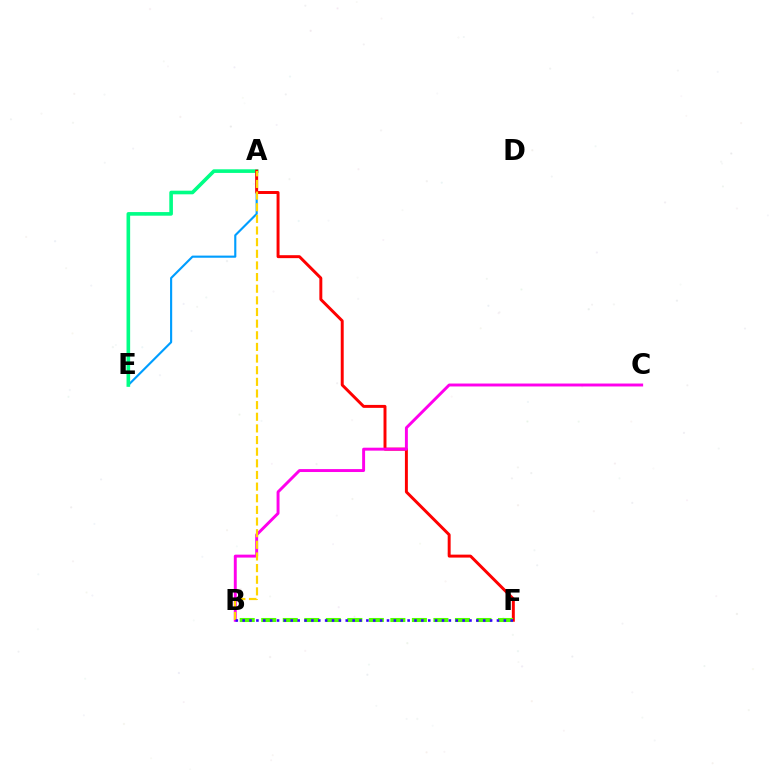{('A', 'E'): [{'color': '#009eff', 'line_style': 'solid', 'thickness': 1.54}, {'color': '#00ff86', 'line_style': 'solid', 'thickness': 2.61}], ('A', 'F'): [{'color': '#ff0000', 'line_style': 'solid', 'thickness': 2.12}], ('B', 'F'): [{'color': '#4fff00', 'line_style': 'dashed', 'thickness': 2.92}, {'color': '#3700ff', 'line_style': 'dotted', 'thickness': 1.87}], ('B', 'C'): [{'color': '#ff00ed', 'line_style': 'solid', 'thickness': 2.11}], ('A', 'B'): [{'color': '#ffd500', 'line_style': 'dashed', 'thickness': 1.58}]}